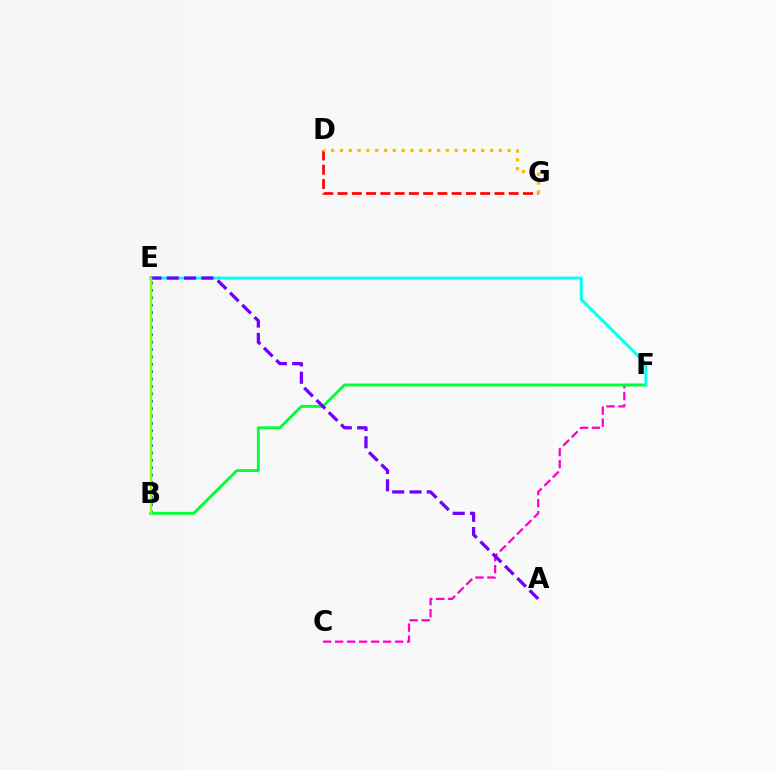{('B', 'E'): [{'color': '#004bff', 'line_style': 'dotted', 'thickness': 2.01}, {'color': '#84ff00', 'line_style': 'solid', 'thickness': 1.72}], ('C', 'F'): [{'color': '#ff00cf', 'line_style': 'dashed', 'thickness': 1.63}], ('D', 'G'): [{'color': '#ff0000', 'line_style': 'dashed', 'thickness': 1.94}, {'color': '#ffbd00', 'line_style': 'dotted', 'thickness': 2.4}], ('B', 'F'): [{'color': '#00ff39', 'line_style': 'solid', 'thickness': 2.07}], ('E', 'F'): [{'color': '#00fff6', 'line_style': 'solid', 'thickness': 2.07}], ('A', 'E'): [{'color': '#7200ff', 'line_style': 'dashed', 'thickness': 2.35}]}